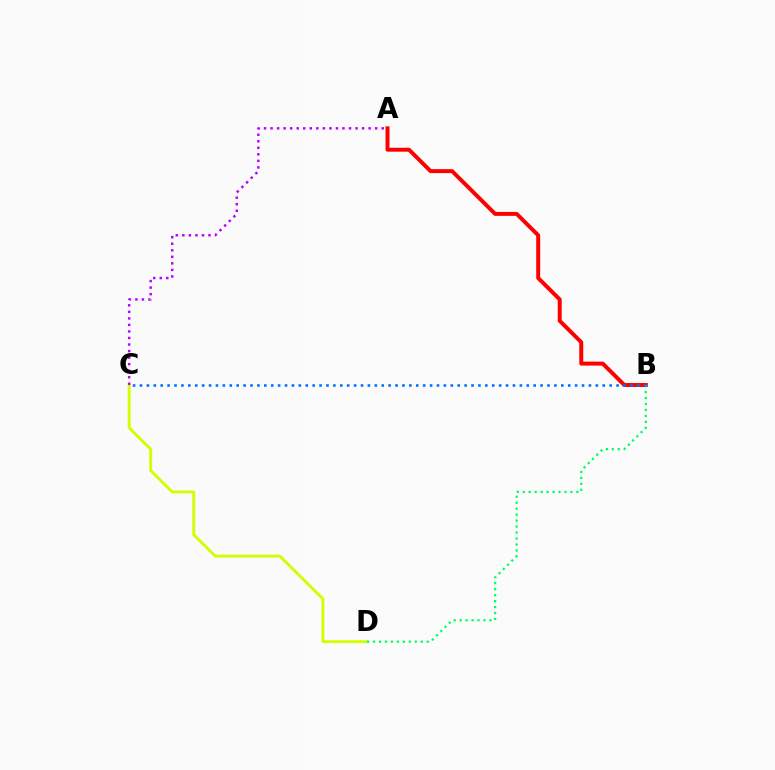{('C', 'D'): [{'color': '#d1ff00', 'line_style': 'solid', 'thickness': 2.07}], ('A', 'B'): [{'color': '#ff0000', 'line_style': 'solid', 'thickness': 2.85}], ('A', 'C'): [{'color': '#b900ff', 'line_style': 'dotted', 'thickness': 1.78}], ('B', 'D'): [{'color': '#00ff5c', 'line_style': 'dotted', 'thickness': 1.62}], ('B', 'C'): [{'color': '#0074ff', 'line_style': 'dotted', 'thickness': 1.88}]}